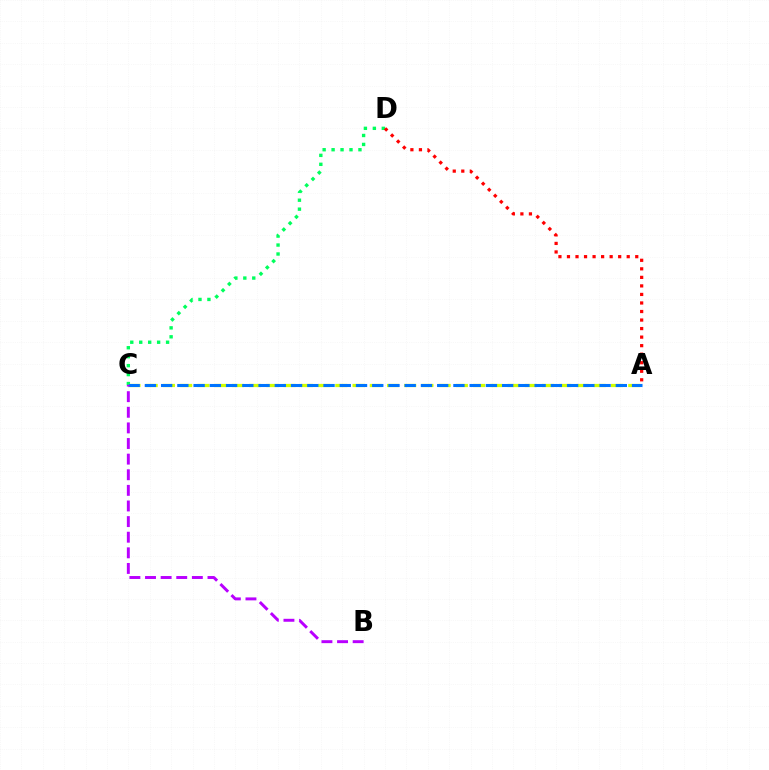{('C', 'D'): [{'color': '#00ff5c', 'line_style': 'dotted', 'thickness': 2.43}], ('A', 'C'): [{'color': '#d1ff00', 'line_style': 'dashed', 'thickness': 2.34}, {'color': '#0074ff', 'line_style': 'dashed', 'thickness': 2.21}], ('A', 'D'): [{'color': '#ff0000', 'line_style': 'dotted', 'thickness': 2.32}], ('B', 'C'): [{'color': '#b900ff', 'line_style': 'dashed', 'thickness': 2.12}]}